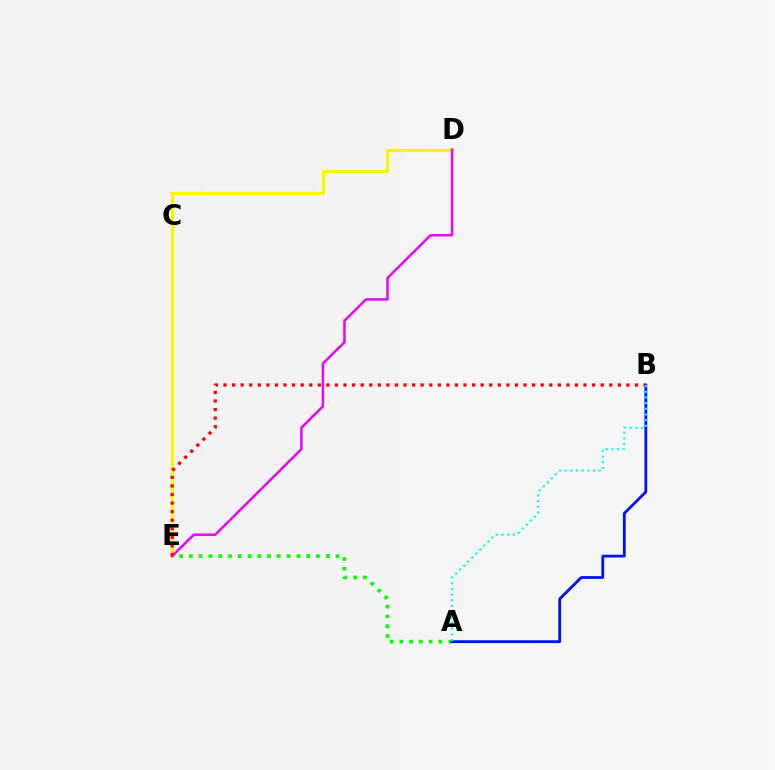{('A', 'E'): [{'color': '#08ff00', 'line_style': 'dotted', 'thickness': 2.66}], ('D', 'E'): [{'color': '#fcf500', 'line_style': 'solid', 'thickness': 2.31}, {'color': '#ee00ff', 'line_style': 'solid', 'thickness': 1.78}], ('A', 'B'): [{'color': '#0010ff', 'line_style': 'solid', 'thickness': 2.01}, {'color': '#00fff6', 'line_style': 'dotted', 'thickness': 1.54}], ('B', 'E'): [{'color': '#ff0000', 'line_style': 'dotted', 'thickness': 2.33}]}